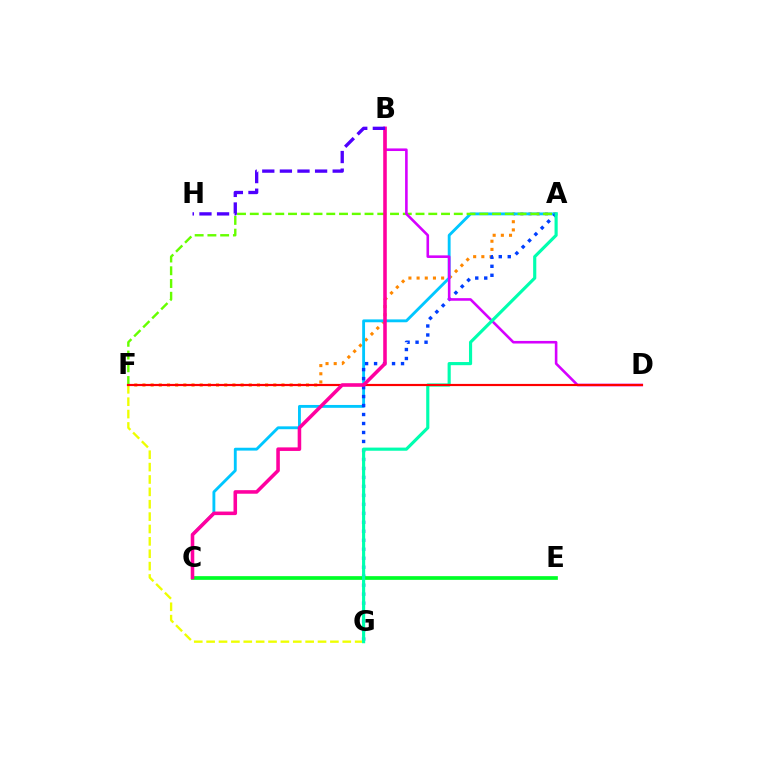{('A', 'F'): [{'color': '#ff8800', 'line_style': 'dotted', 'thickness': 2.22}, {'color': '#66ff00', 'line_style': 'dashed', 'thickness': 1.73}], ('A', 'C'): [{'color': '#00c7ff', 'line_style': 'solid', 'thickness': 2.06}], ('A', 'G'): [{'color': '#003fff', 'line_style': 'dotted', 'thickness': 2.44}, {'color': '#00ffaf', 'line_style': 'solid', 'thickness': 2.26}], ('F', 'G'): [{'color': '#eeff00', 'line_style': 'dashed', 'thickness': 1.68}], ('B', 'D'): [{'color': '#d600ff', 'line_style': 'solid', 'thickness': 1.87}], ('C', 'E'): [{'color': '#00ff27', 'line_style': 'solid', 'thickness': 2.66}], ('D', 'F'): [{'color': '#ff0000', 'line_style': 'solid', 'thickness': 1.57}], ('B', 'C'): [{'color': '#ff00a0', 'line_style': 'solid', 'thickness': 2.56}], ('B', 'H'): [{'color': '#4f00ff', 'line_style': 'dashed', 'thickness': 2.39}]}